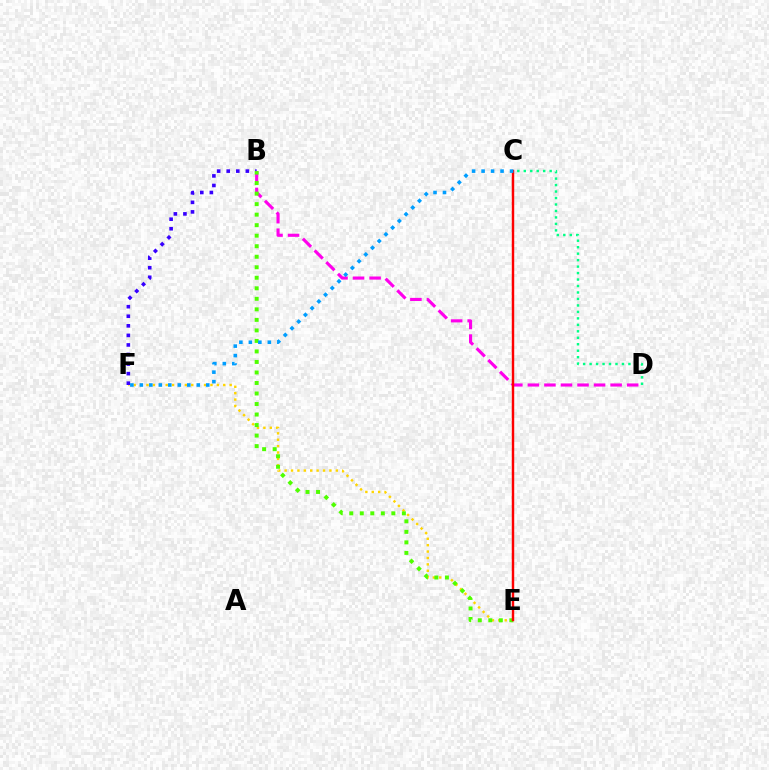{('C', 'D'): [{'color': '#00ff86', 'line_style': 'dotted', 'thickness': 1.76}], ('E', 'F'): [{'color': '#ffd500', 'line_style': 'dotted', 'thickness': 1.74}], ('B', 'F'): [{'color': '#3700ff', 'line_style': 'dotted', 'thickness': 2.6}], ('B', 'D'): [{'color': '#ff00ed', 'line_style': 'dashed', 'thickness': 2.25}], ('B', 'E'): [{'color': '#4fff00', 'line_style': 'dotted', 'thickness': 2.86}], ('C', 'E'): [{'color': '#ff0000', 'line_style': 'solid', 'thickness': 1.75}], ('C', 'F'): [{'color': '#009eff', 'line_style': 'dotted', 'thickness': 2.58}]}